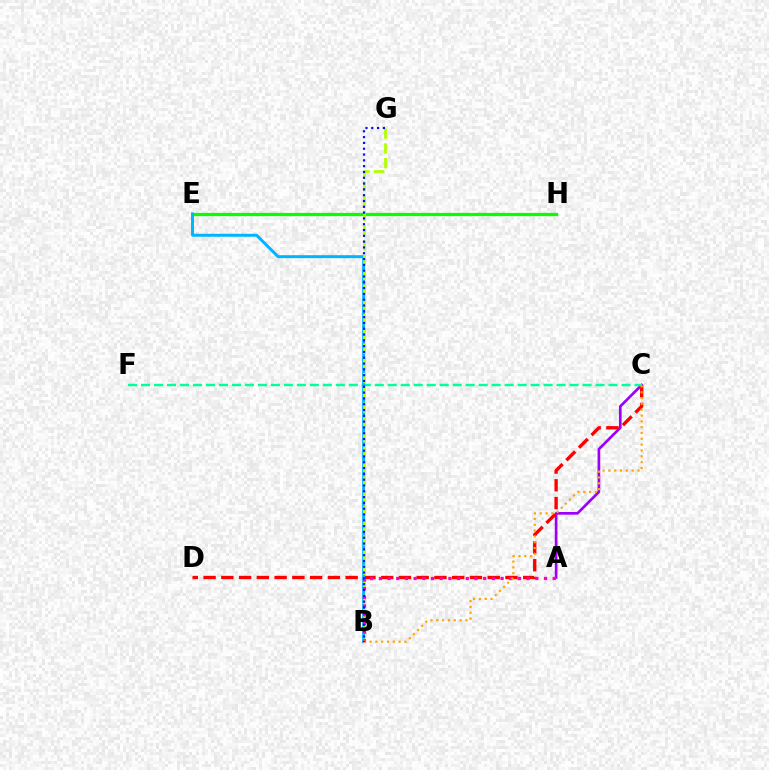{('E', 'H'): [{'color': '#08ff00', 'line_style': 'solid', 'thickness': 2.34}], ('A', 'C'): [{'color': '#9b00ff', 'line_style': 'solid', 'thickness': 1.93}], ('C', 'D'): [{'color': '#ff0000', 'line_style': 'dashed', 'thickness': 2.41}], ('C', 'F'): [{'color': '#00ff9d', 'line_style': 'dashed', 'thickness': 1.76}], ('B', 'E'): [{'color': '#00b5ff', 'line_style': 'solid', 'thickness': 2.14}], ('B', 'G'): [{'color': '#b3ff00', 'line_style': 'dashed', 'thickness': 2.0}, {'color': '#0010ff', 'line_style': 'dotted', 'thickness': 1.58}], ('A', 'B'): [{'color': '#ff00bd', 'line_style': 'dotted', 'thickness': 2.36}], ('B', 'C'): [{'color': '#ffa500', 'line_style': 'dotted', 'thickness': 1.58}]}